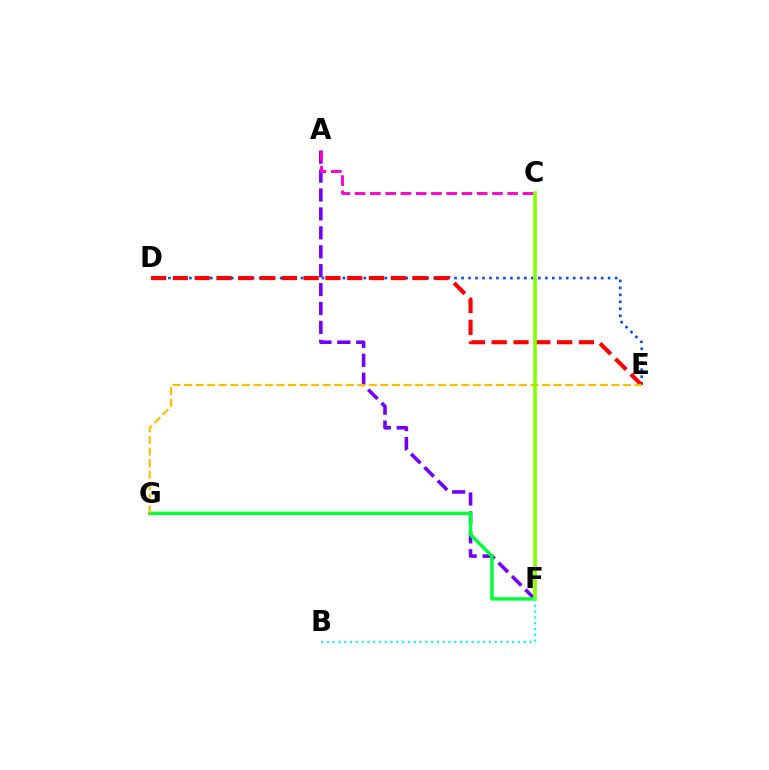{('A', 'F'): [{'color': '#7200ff', 'line_style': 'dashed', 'thickness': 2.57}], ('D', 'E'): [{'color': '#004bff', 'line_style': 'dotted', 'thickness': 1.9}, {'color': '#ff0000', 'line_style': 'dashed', 'thickness': 2.96}], ('F', 'G'): [{'color': '#00ff39', 'line_style': 'solid', 'thickness': 2.48}], ('E', 'G'): [{'color': '#ffbd00', 'line_style': 'dashed', 'thickness': 1.57}], ('C', 'F'): [{'color': '#84ff00', 'line_style': 'solid', 'thickness': 2.61}], ('B', 'F'): [{'color': '#00fff6', 'line_style': 'dotted', 'thickness': 1.57}], ('A', 'C'): [{'color': '#ff00cf', 'line_style': 'dashed', 'thickness': 2.07}]}